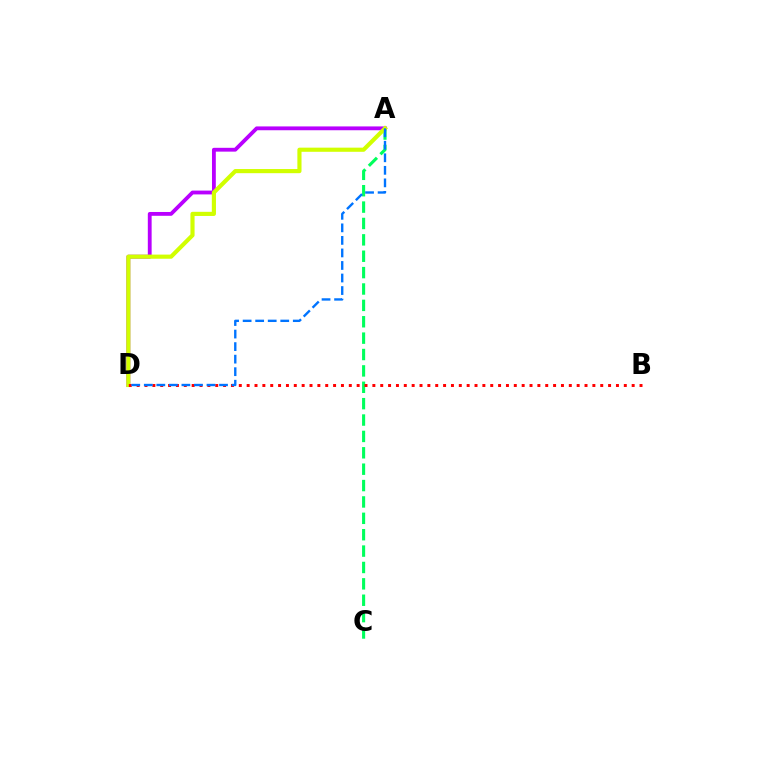{('A', 'D'): [{'color': '#b900ff', 'line_style': 'solid', 'thickness': 2.75}, {'color': '#d1ff00', 'line_style': 'solid', 'thickness': 2.98}, {'color': '#0074ff', 'line_style': 'dashed', 'thickness': 1.7}], ('A', 'C'): [{'color': '#00ff5c', 'line_style': 'dashed', 'thickness': 2.23}], ('B', 'D'): [{'color': '#ff0000', 'line_style': 'dotted', 'thickness': 2.13}]}